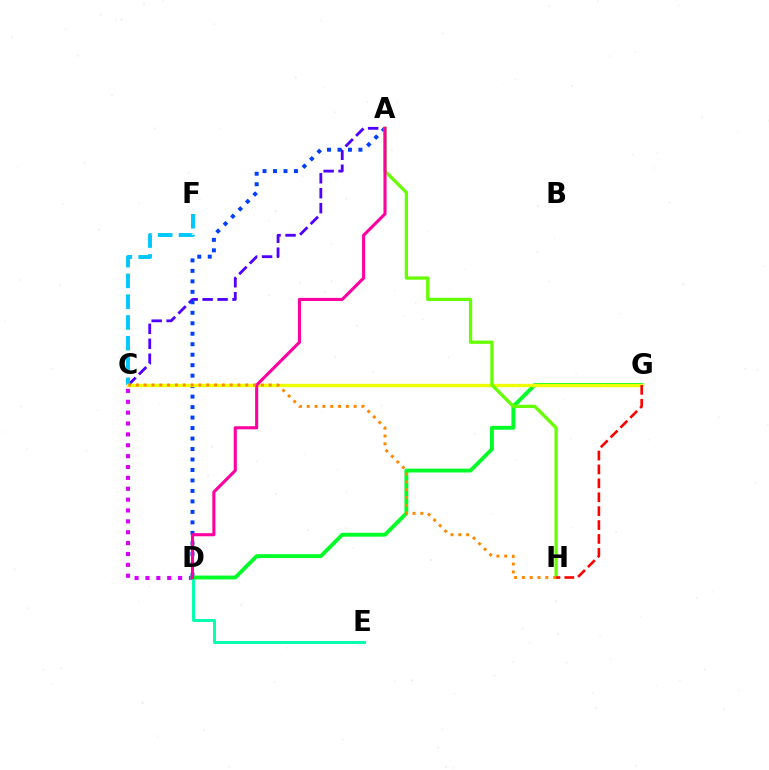{('A', 'C'): [{'color': '#4f00ff', 'line_style': 'dashed', 'thickness': 2.03}], ('C', 'F'): [{'color': '#00c7ff', 'line_style': 'dashed', 'thickness': 2.82}], ('C', 'D'): [{'color': '#d600ff', 'line_style': 'dotted', 'thickness': 2.95}], ('A', 'D'): [{'color': '#003fff', 'line_style': 'dotted', 'thickness': 2.85}, {'color': '#ff00a0', 'line_style': 'solid', 'thickness': 2.22}], ('D', 'E'): [{'color': '#00ffaf', 'line_style': 'solid', 'thickness': 2.11}], ('D', 'G'): [{'color': '#00ff27', 'line_style': 'solid', 'thickness': 2.78}], ('C', 'G'): [{'color': '#eeff00', 'line_style': 'solid', 'thickness': 2.42}], ('A', 'H'): [{'color': '#66ff00', 'line_style': 'solid', 'thickness': 2.36}], ('G', 'H'): [{'color': '#ff0000', 'line_style': 'dashed', 'thickness': 1.89}], ('C', 'H'): [{'color': '#ff8800', 'line_style': 'dotted', 'thickness': 2.12}]}